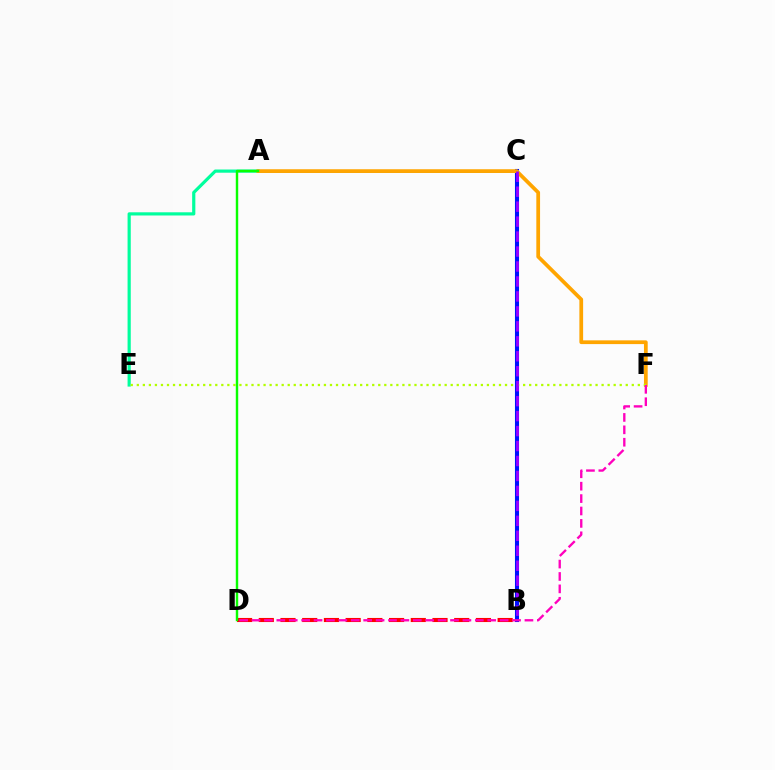{('B', 'D'): [{'color': '#ff0000', 'line_style': 'dashed', 'thickness': 2.95}], ('B', 'C'): [{'color': '#0010ff', 'line_style': 'solid', 'thickness': 2.94}, {'color': '#9b00ff', 'line_style': 'dashed', 'thickness': 2.03}], ('A', 'C'): [{'color': '#00b5ff', 'line_style': 'solid', 'thickness': 2.05}], ('A', 'E'): [{'color': '#00ff9d', 'line_style': 'solid', 'thickness': 2.3}], ('A', 'F'): [{'color': '#ffa500', 'line_style': 'solid', 'thickness': 2.69}], ('E', 'F'): [{'color': '#b3ff00', 'line_style': 'dotted', 'thickness': 1.64}], ('D', 'F'): [{'color': '#ff00bd', 'line_style': 'dashed', 'thickness': 1.69}], ('A', 'D'): [{'color': '#08ff00', 'line_style': 'solid', 'thickness': 1.75}]}